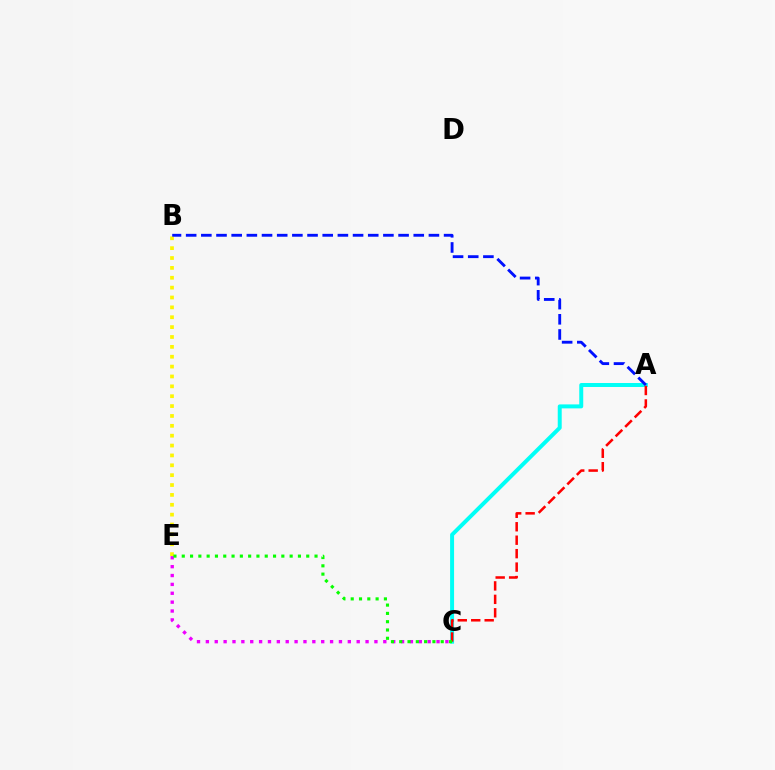{('C', 'E'): [{'color': '#ee00ff', 'line_style': 'dotted', 'thickness': 2.41}, {'color': '#08ff00', 'line_style': 'dotted', 'thickness': 2.25}], ('B', 'E'): [{'color': '#fcf500', 'line_style': 'dotted', 'thickness': 2.68}], ('A', 'C'): [{'color': '#00fff6', 'line_style': 'solid', 'thickness': 2.86}, {'color': '#ff0000', 'line_style': 'dashed', 'thickness': 1.83}], ('A', 'B'): [{'color': '#0010ff', 'line_style': 'dashed', 'thickness': 2.06}]}